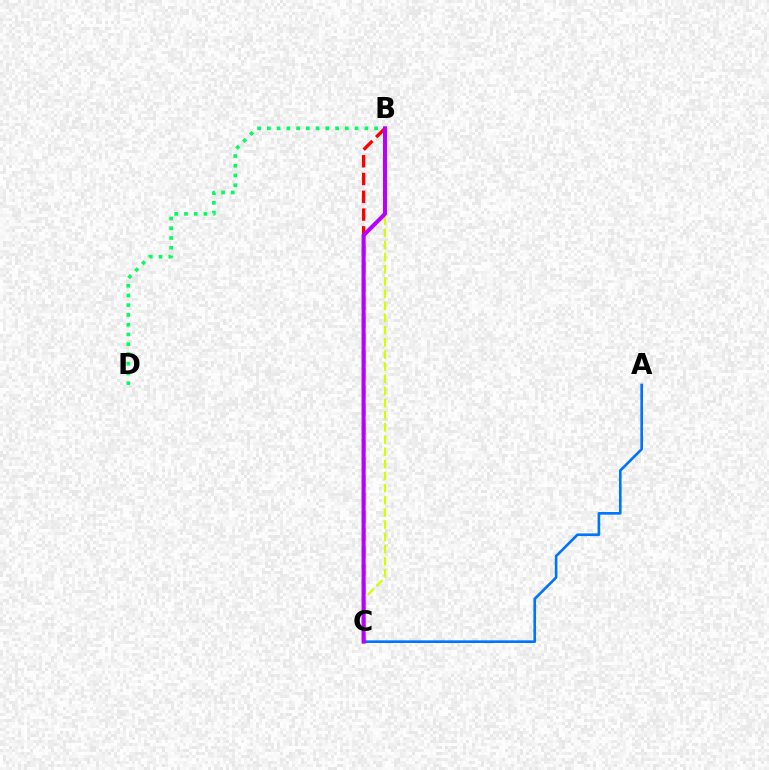{('B', 'C'): [{'color': '#ff0000', 'line_style': 'dashed', 'thickness': 2.42}, {'color': '#d1ff00', 'line_style': 'dashed', 'thickness': 1.65}, {'color': '#b900ff', 'line_style': 'solid', 'thickness': 2.92}], ('A', 'C'): [{'color': '#0074ff', 'line_style': 'solid', 'thickness': 1.91}], ('B', 'D'): [{'color': '#00ff5c', 'line_style': 'dotted', 'thickness': 2.65}]}